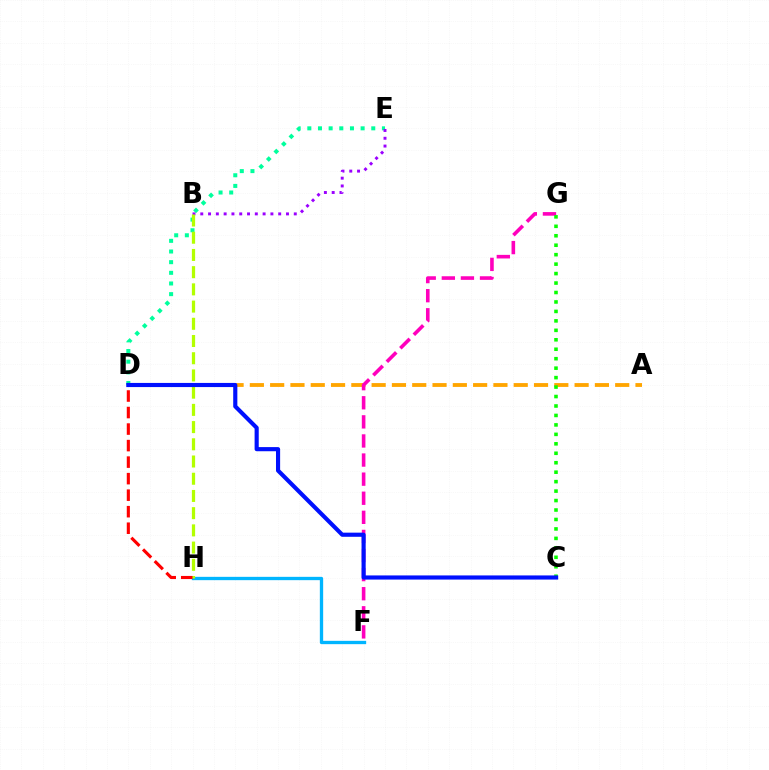{('F', 'H'): [{'color': '#00b5ff', 'line_style': 'solid', 'thickness': 2.39}], ('D', 'E'): [{'color': '#00ff9d', 'line_style': 'dotted', 'thickness': 2.9}], ('A', 'D'): [{'color': '#ffa500', 'line_style': 'dashed', 'thickness': 2.76}], ('B', 'E'): [{'color': '#9b00ff', 'line_style': 'dotted', 'thickness': 2.12}], ('B', 'H'): [{'color': '#b3ff00', 'line_style': 'dashed', 'thickness': 2.34}], ('D', 'H'): [{'color': '#ff0000', 'line_style': 'dashed', 'thickness': 2.24}], ('F', 'G'): [{'color': '#ff00bd', 'line_style': 'dashed', 'thickness': 2.59}], ('C', 'G'): [{'color': '#08ff00', 'line_style': 'dotted', 'thickness': 2.57}], ('C', 'D'): [{'color': '#0010ff', 'line_style': 'solid', 'thickness': 2.98}]}